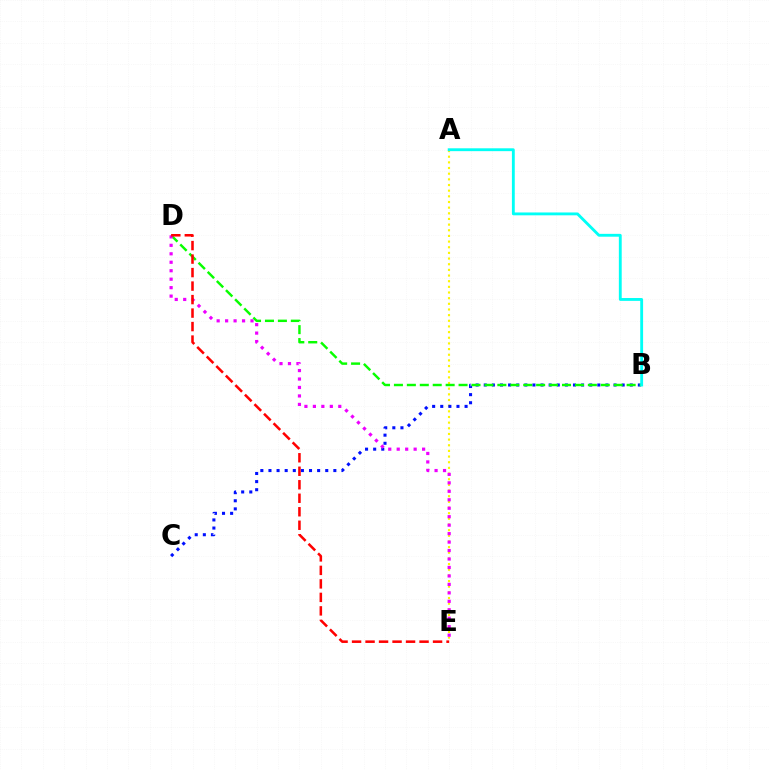{('A', 'E'): [{'color': '#fcf500', 'line_style': 'dotted', 'thickness': 1.54}], ('B', 'C'): [{'color': '#0010ff', 'line_style': 'dotted', 'thickness': 2.2}], ('B', 'D'): [{'color': '#08ff00', 'line_style': 'dashed', 'thickness': 1.76}], ('D', 'E'): [{'color': '#ee00ff', 'line_style': 'dotted', 'thickness': 2.3}, {'color': '#ff0000', 'line_style': 'dashed', 'thickness': 1.83}], ('A', 'B'): [{'color': '#00fff6', 'line_style': 'solid', 'thickness': 2.05}]}